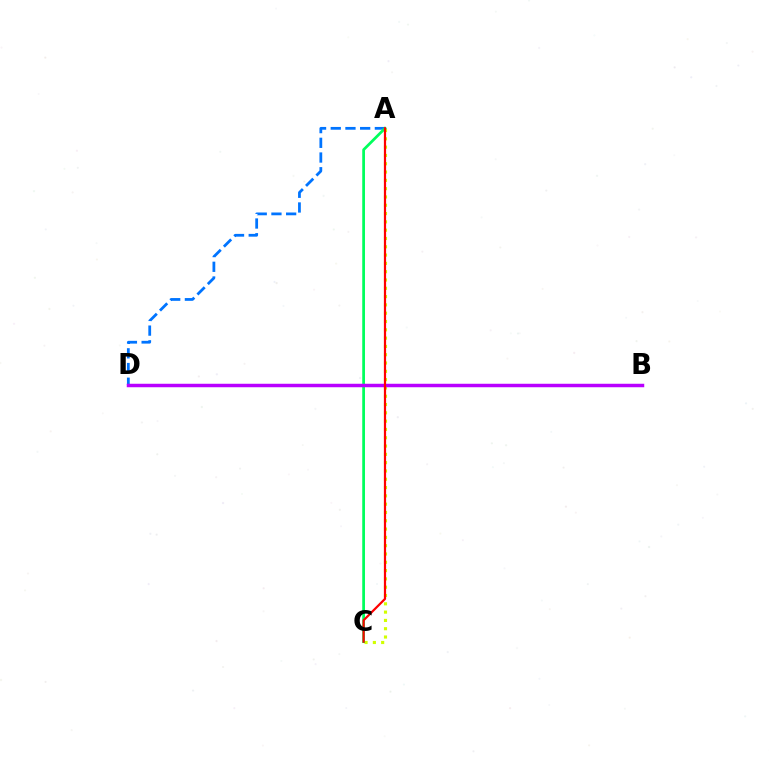{('A', 'C'): [{'color': '#d1ff00', 'line_style': 'dotted', 'thickness': 2.26}, {'color': '#00ff5c', 'line_style': 'solid', 'thickness': 1.97}, {'color': '#ff0000', 'line_style': 'solid', 'thickness': 1.59}], ('A', 'D'): [{'color': '#0074ff', 'line_style': 'dashed', 'thickness': 2.0}], ('B', 'D'): [{'color': '#b900ff', 'line_style': 'solid', 'thickness': 2.5}]}